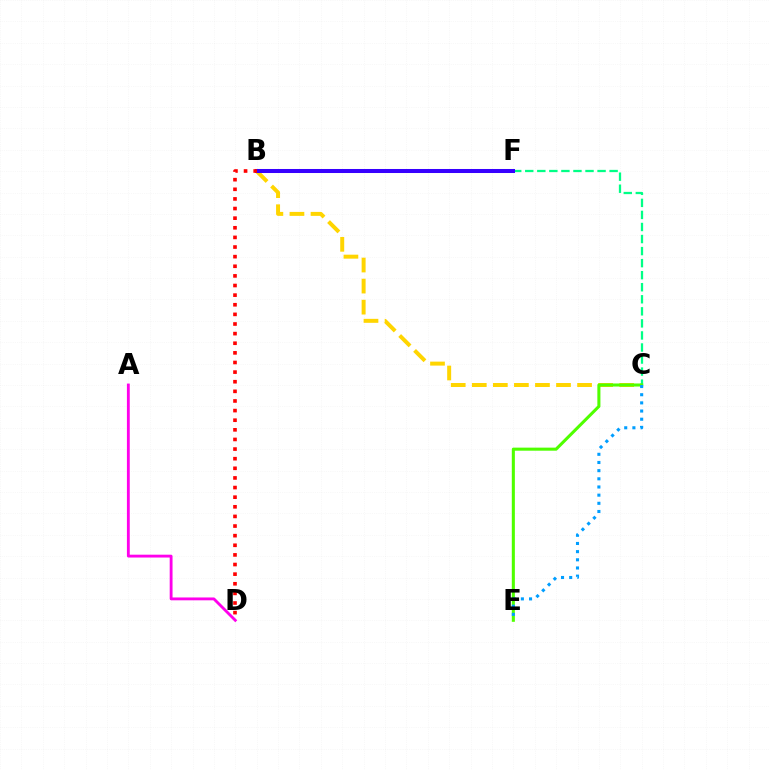{('B', 'C'): [{'color': '#ffd500', 'line_style': 'dashed', 'thickness': 2.86}], ('C', 'F'): [{'color': '#00ff86', 'line_style': 'dashed', 'thickness': 1.64}], ('C', 'E'): [{'color': '#4fff00', 'line_style': 'solid', 'thickness': 2.21}, {'color': '#009eff', 'line_style': 'dotted', 'thickness': 2.22}], ('B', 'F'): [{'color': '#3700ff', 'line_style': 'solid', 'thickness': 2.9}], ('A', 'D'): [{'color': '#ff00ed', 'line_style': 'solid', 'thickness': 2.05}], ('B', 'D'): [{'color': '#ff0000', 'line_style': 'dotted', 'thickness': 2.61}]}